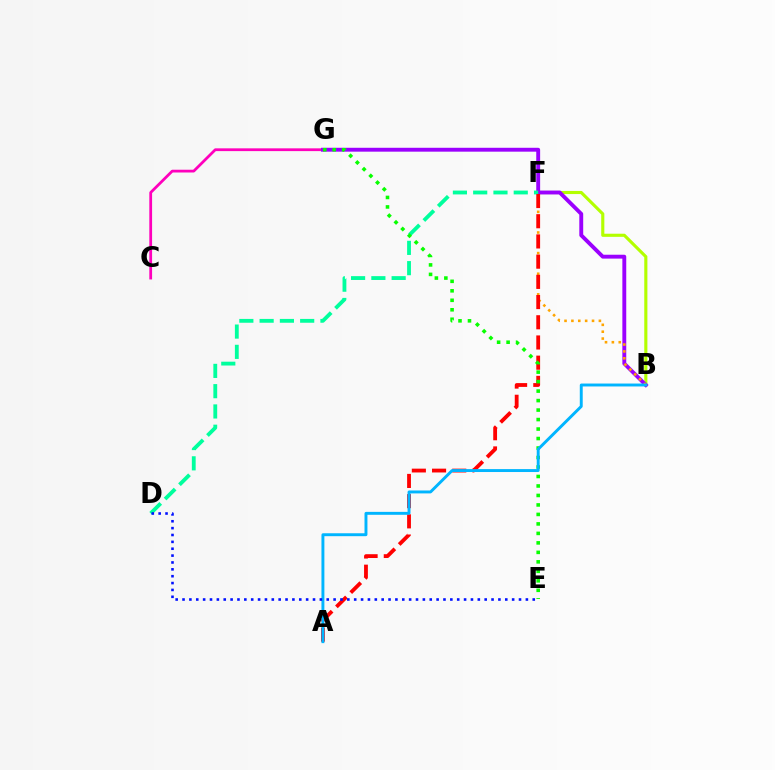{('C', 'G'): [{'color': '#ff00bd', 'line_style': 'solid', 'thickness': 2.0}], ('B', 'F'): [{'color': '#b3ff00', 'line_style': 'solid', 'thickness': 2.25}, {'color': '#ffa500', 'line_style': 'dotted', 'thickness': 1.87}], ('B', 'G'): [{'color': '#9b00ff', 'line_style': 'solid', 'thickness': 2.79}], ('D', 'F'): [{'color': '#00ff9d', 'line_style': 'dashed', 'thickness': 2.76}], ('A', 'F'): [{'color': '#ff0000', 'line_style': 'dashed', 'thickness': 2.75}], ('E', 'G'): [{'color': '#08ff00', 'line_style': 'dotted', 'thickness': 2.58}], ('A', 'B'): [{'color': '#00b5ff', 'line_style': 'solid', 'thickness': 2.11}], ('D', 'E'): [{'color': '#0010ff', 'line_style': 'dotted', 'thickness': 1.87}]}